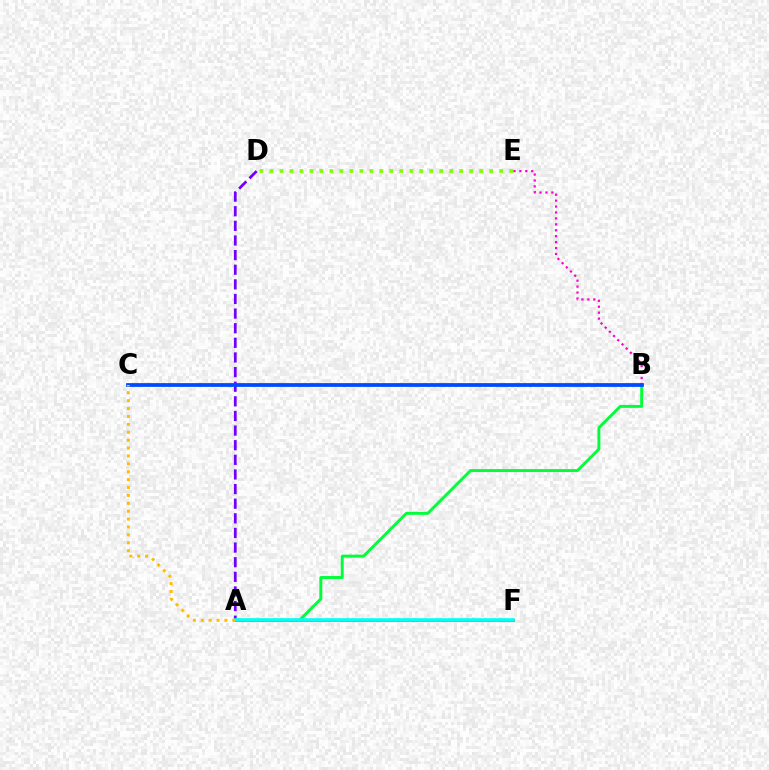{('A', 'D'): [{'color': '#7200ff', 'line_style': 'dashed', 'thickness': 1.99}], ('A', 'B'): [{'color': '#00ff39', 'line_style': 'solid', 'thickness': 2.11}], ('D', 'E'): [{'color': '#84ff00', 'line_style': 'dotted', 'thickness': 2.71}], ('A', 'F'): [{'color': '#ff0000', 'line_style': 'solid', 'thickness': 1.86}, {'color': '#00fff6', 'line_style': 'solid', 'thickness': 2.57}], ('B', 'E'): [{'color': '#ff00cf', 'line_style': 'dotted', 'thickness': 1.61}], ('B', 'C'): [{'color': '#004bff', 'line_style': 'solid', 'thickness': 2.71}], ('A', 'C'): [{'color': '#ffbd00', 'line_style': 'dotted', 'thickness': 2.14}]}